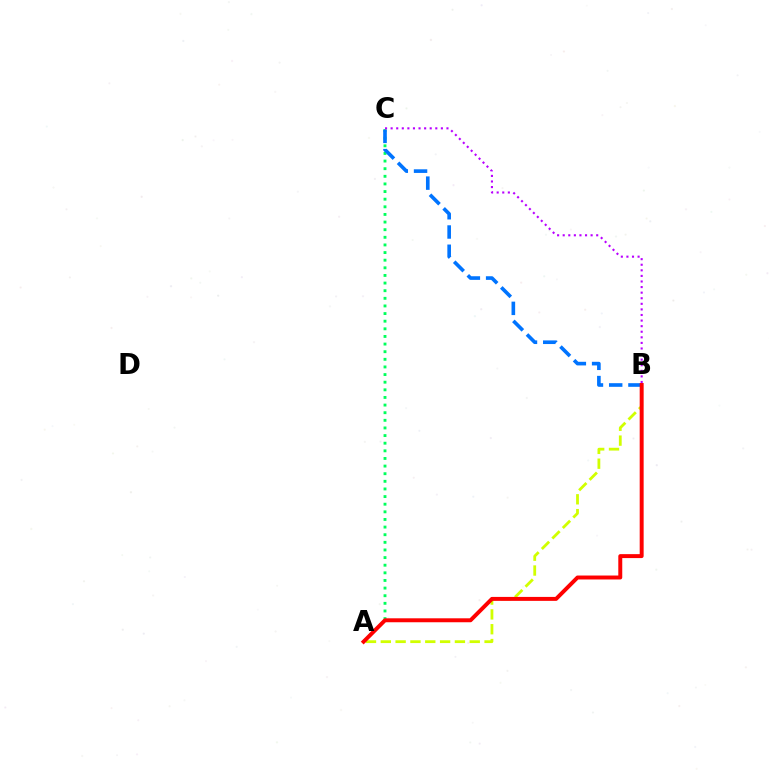{('A', 'C'): [{'color': '#00ff5c', 'line_style': 'dotted', 'thickness': 2.07}], ('A', 'B'): [{'color': '#d1ff00', 'line_style': 'dashed', 'thickness': 2.01}, {'color': '#ff0000', 'line_style': 'solid', 'thickness': 2.85}], ('B', 'C'): [{'color': '#0074ff', 'line_style': 'dashed', 'thickness': 2.61}, {'color': '#b900ff', 'line_style': 'dotted', 'thickness': 1.52}]}